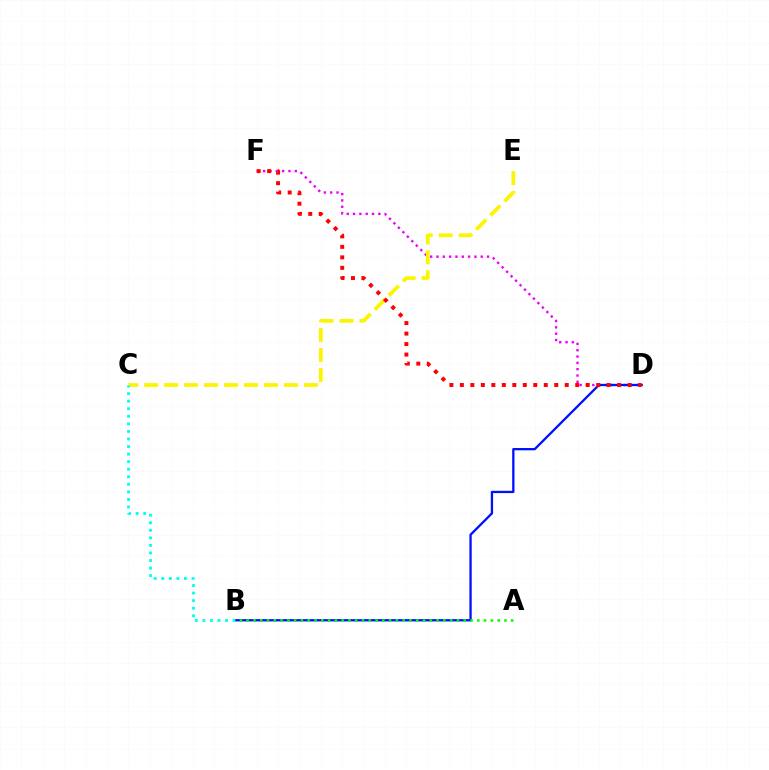{('D', 'F'): [{'color': '#ee00ff', 'line_style': 'dotted', 'thickness': 1.72}, {'color': '#ff0000', 'line_style': 'dotted', 'thickness': 2.85}], ('B', 'D'): [{'color': '#0010ff', 'line_style': 'solid', 'thickness': 1.65}], ('C', 'E'): [{'color': '#fcf500', 'line_style': 'dashed', 'thickness': 2.71}], ('A', 'B'): [{'color': '#08ff00', 'line_style': 'dotted', 'thickness': 1.84}], ('B', 'C'): [{'color': '#00fff6', 'line_style': 'dotted', 'thickness': 2.05}]}